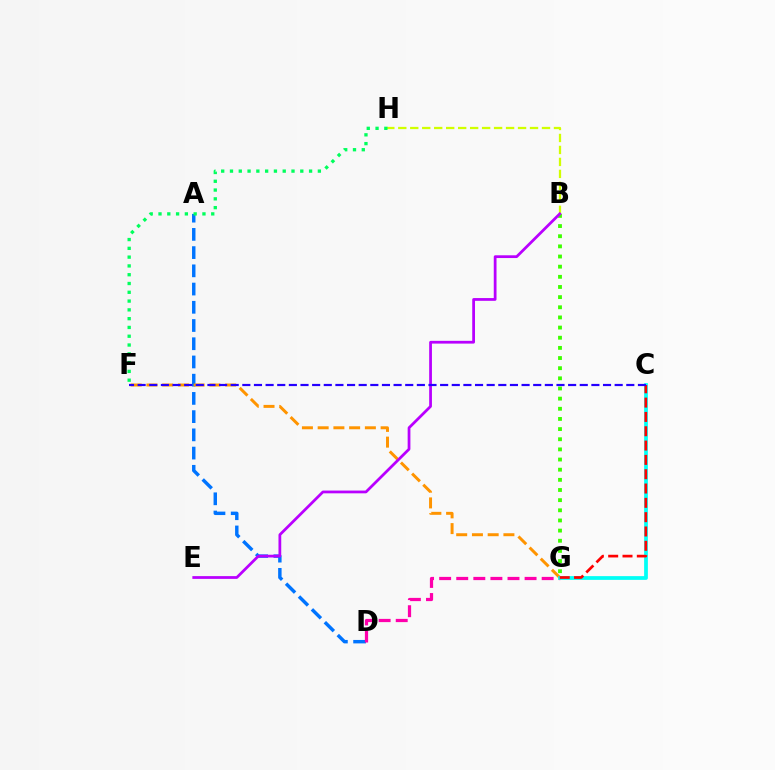{('B', 'G'): [{'color': '#3dff00', 'line_style': 'dotted', 'thickness': 2.76}], ('A', 'D'): [{'color': '#0074ff', 'line_style': 'dashed', 'thickness': 2.48}], ('F', 'G'): [{'color': '#ff9400', 'line_style': 'dashed', 'thickness': 2.14}], ('B', 'H'): [{'color': '#d1ff00', 'line_style': 'dashed', 'thickness': 1.63}], ('D', 'G'): [{'color': '#ff00ac', 'line_style': 'dashed', 'thickness': 2.32}], ('B', 'E'): [{'color': '#b900ff', 'line_style': 'solid', 'thickness': 1.99}], ('F', 'H'): [{'color': '#00ff5c', 'line_style': 'dotted', 'thickness': 2.39}], ('C', 'G'): [{'color': '#00fff6', 'line_style': 'solid', 'thickness': 2.69}, {'color': '#ff0000', 'line_style': 'dashed', 'thickness': 1.95}], ('C', 'F'): [{'color': '#2500ff', 'line_style': 'dashed', 'thickness': 1.58}]}